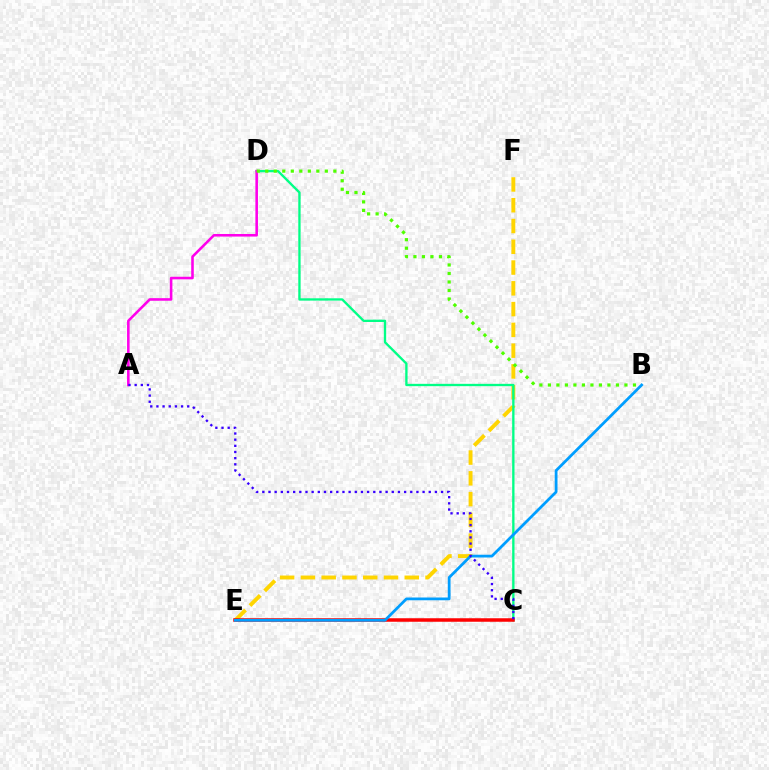{('E', 'F'): [{'color': '#ffd500', 'line_style': 'dashed', 'thickness': 2.82}], ('C', 'D'): [{'color': '#00ff86', 'line_style': 'solid', 'thickness': 1.68}], ('A', 'D'): [{'color': '#ff00ed', 'line_style': 'solid', 'thickness': 1.86}], ('C', 'E'): [{'color': '#ff0000', 'line_style': 'solid', 'thickness': 2.52}], ('B', 'D'): [{'color': '#4fff00', 'line_style': 'dotted', 'thickness': 2.31}], ('B', 'E'): [{'color': '#009eff', 'line_style': 'solid', 'thickness': 1.99}], ('A', 'C'): [{'color': '#3700ff', 'line_style': 'dotted', 'thickness': 1.67}]}